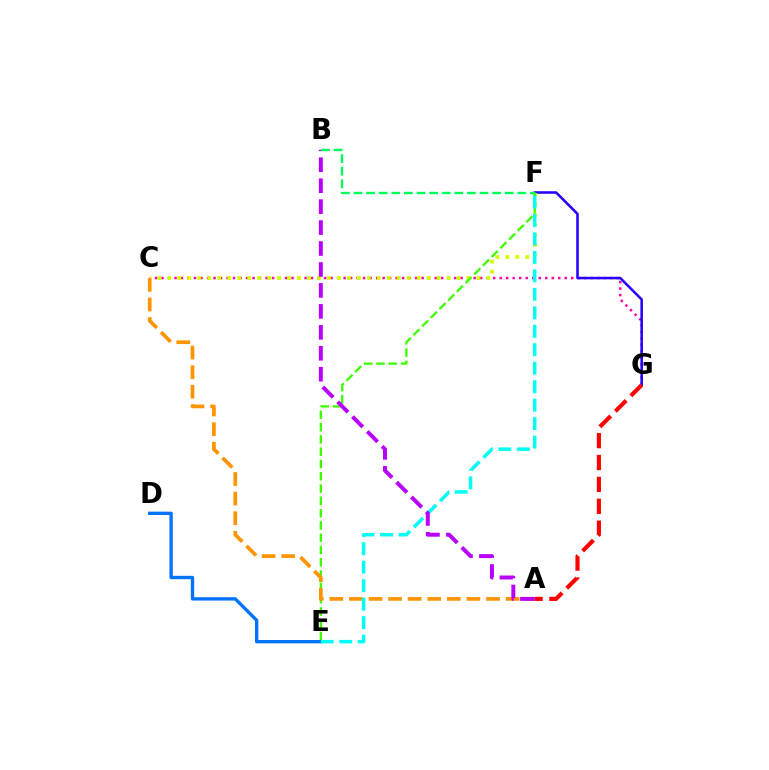{('C', 'G'): [{'color': '#ff00ac', 'line_style': 'dotted', 'thickness': 1.77}], ('F', 'G'): [{'color': '#2500ff', 'line_style': 'solid', 'thickness': 1.83}], ('C', 'F'): [{'color': '#d1ff00', 'line_style': 'dotted', 'thickness': 2.71}], ('A', 'G'): [{'color': '#ff0000', 'line_style': 'dashed', 'thickness': 2.97}], ('E', 'F'): [{'color': '#3dff00', 'line_style': 'dashed', 'thickness': 1.67}, {'color': '#00fff6', 'line_style': 'dashed', 'thickness': 2.51}], ('D', 'E'): [{'color': '#0074ff', 'line_style': 'solid', 'thickness': 2.41}], ('A', 'C'): [{'color': '#ff9400', 'line_style': 'dashed', 'thickness': 2.66}], ('A', 'B'): [{'color': '#b900ff', 'line_style': 'dashed', 'thickness': 2.85}], ('B', 'F'): [{'color': '#00ff5c', 'line_style': 'dashed', 'thickness': 1.71}]}